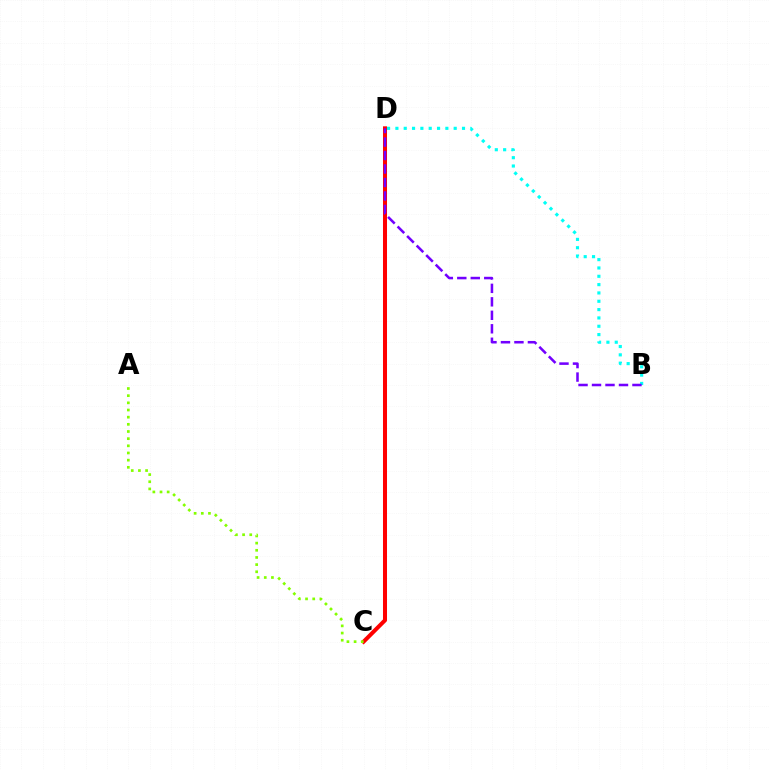{('C', 'D'): [{'color': '#ff0000', 'line_style': 'solid', 'thickness': 2.9}], ('B', 'D'): [{'color': '#00fff6', 'line_style': 'dotted', 'thickness': 2.26}, {'color': '#7200ff', 'line_style': 'dashed', 'thickness': 1.83}], ('A', 'C'): [{'color': '#84ff00', 'line_style': 'dotted', 'thickness': 1.95}]}